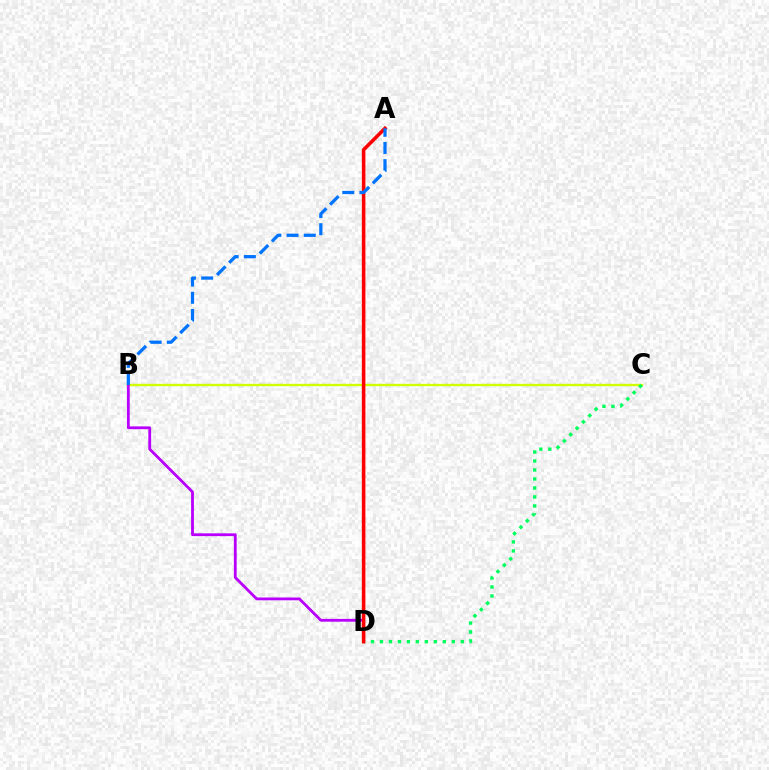{('B', 'C'): [{'color': '#d1ff00', 'line_style': 'solid', 'thickness': 1.71}], ('B', 'D'): [{'color': '#b900ff', 'line_style': 'solid', 'thickness': 2.02}], ('C', 'D'): [{'color': '#00ff5c', 'line_style': 'dotted', 'thickness': 2.44}], ('A', 'D'): [{'color': '#ff0000', 'line_style': 'solid', 'thickness': 2.56}], ('A', 'B'): [{'color': '#0074ff', 'line_style': 'dashed', 'thickness': 2.34}]}